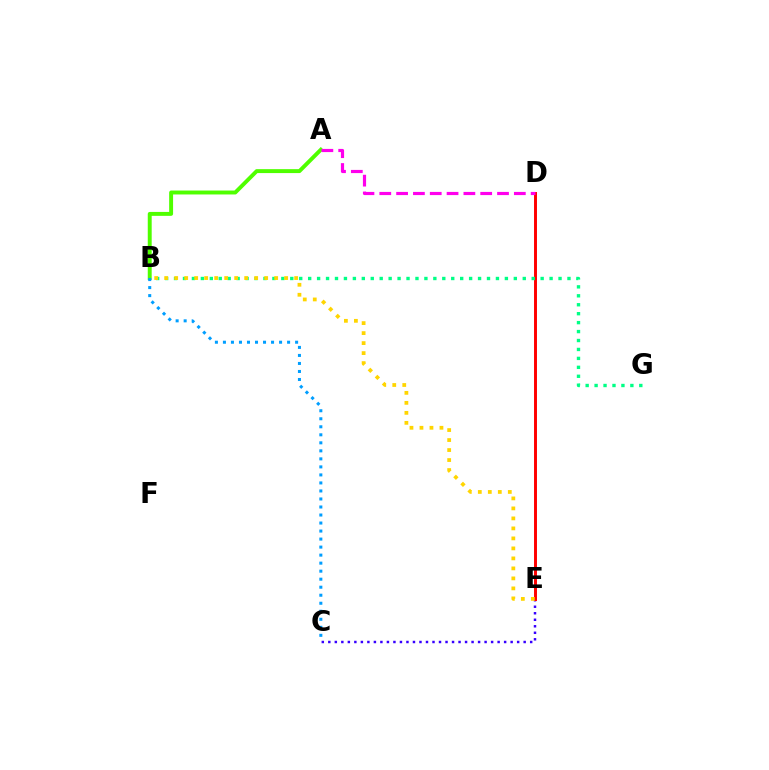{('C', 'E'): [{'color': '#3700ff', 'line_style': 'dotted', 'thickness': 1.77}], ('A', 'B'): [{'color': '#4fff00', 'line_style': 'solid', 'thickness': 2.83}], ('D', 'E'): [{'color': '#ff0000', 'line_style': 'solid', 'thickness': 2.12}], ('B', 'C'): [{'color': '#009eff', 'line_style': 'dotted', 'thickness': 2.18}], ('B', 'G'): [{'color': '#00ff86', 'line_style': 'dotted', 'thickness': 2.43}], ('A', 'D'): [{'color': '#ff00ed', 'line_style': 'dashed', 'thickness': 2.28}], ('B', 'E'): [{'color': '#ffd500', 'line_style': 'dotted', 'thickness': 2.72}]}